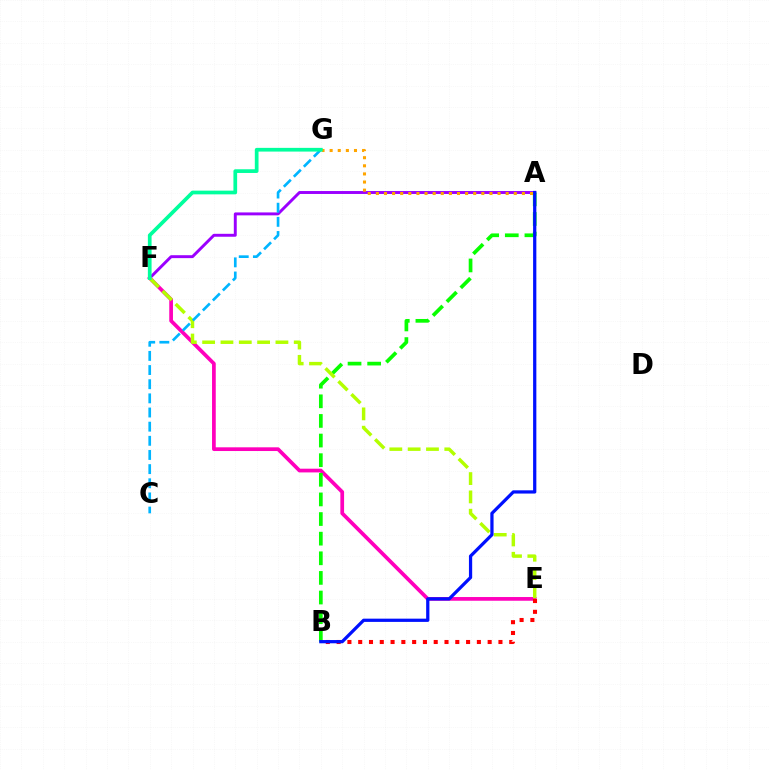{('E', 'F'): [{'color': '#ff00bd', 'line_style': 'solid', 'thickness': 2.68}, {'color': '#b3ff00', 'line_style': 'dashed', 'thickness': 2.49}], ('A', 'F'): [{'color': '#9b00ff', 'line_style': 'solid', 'thickness': 2.11}], ('A', 'B'): [{'color': '#08ff00', 'line_style': 'dashed', 'thickness': 2.67}, {'color': '#0010ff', 'line_style': 'solid', 'thickness': 2.33}], ('B', 'E'): [{'color': '#ff0000', 'line_style': 'dotted', 'thickness': 2.93}], ('A', 'G'): [{'color': '#ffa500', 'line_style': 'dotted', 'thickness': 2.2}], ('C', 'G'): [{'color': '#00b5ff', 'line_style': 'dashed', 'thickness': 1.92}], ('F', 'G'): [{'color': '#00ff9d', 'line_style': 'solid', 'thickness': 2.67}]}